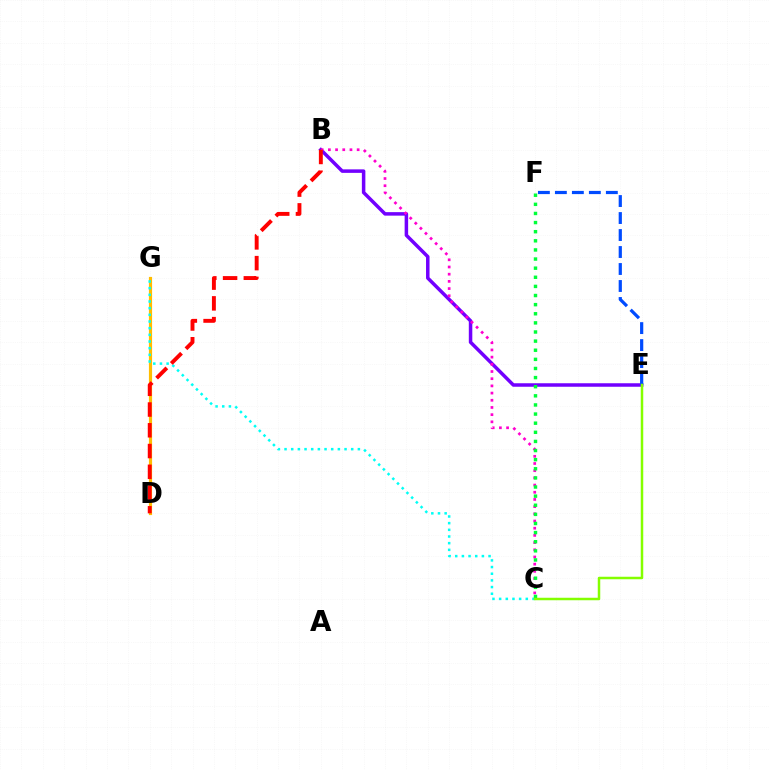{('D', 'G'): [{'color': '#ffbd00', 'line_style': 'solid', 'thickness': 2.29}], ('C', 'G'): [{'color': '#00fff6', 'line_style': 'dotted', 'thickness': 1.81}], ('B', 'E'): [{'color': '#7200ff', 'line_style': 'solid', 'thickness': 2.52}], ('B', 'C'): [{'color': '#ff00cf', 'line_style': 'dotted', 'thickness': 1.95}], ('C', 'F'): [{'color': '#00ff39', 'line_style': 'dotted', 'thickness': 2.48}], ('B', 'D'): [{'color': '#ff0000', 'line_style': 'dashed', 'thickness': 2.82}], ('E', 'F'): [{'color': '#004bff', 'line_style': 'dashed', 'thickness': 2.31}], ('C', 'E'): [{'color': '#84ff00', 'line_style': 'solid', 'thickness': 1.79}]}